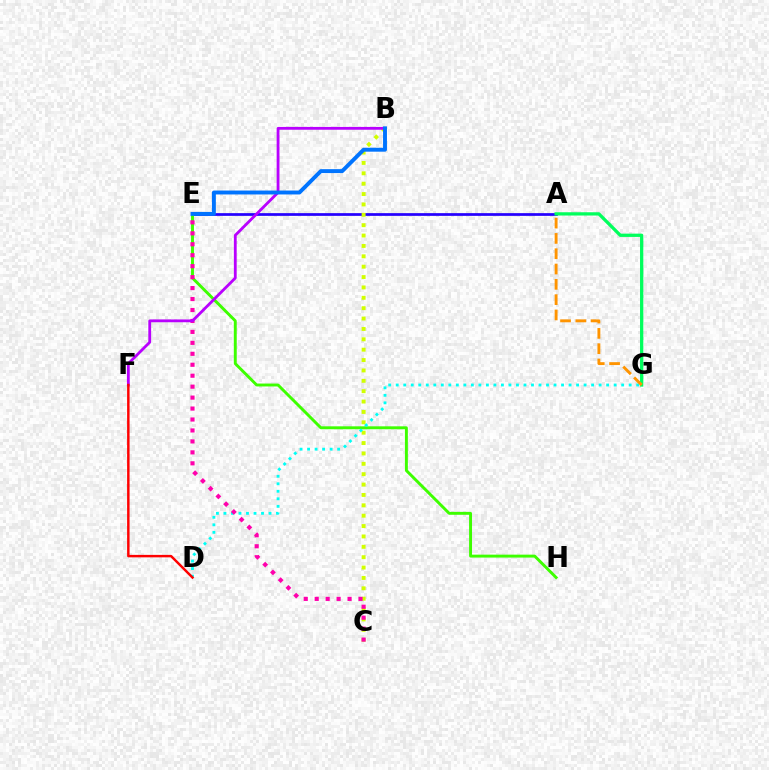{('A', 'E'): [{'color': '#2500ff', 'line_style': 'solid', 'thickness': 1.96}], ('E', 'H'): [{'color': '#3dff00', 'line_style': 'solid', 'thickness': 2.1}], ('B', 'C'): [{'color': '#d1ff00', 'line_style': 'dotted', 'thickness': 2.82}], ('D', 'G'): [{'color': '#00fff6', 'line_style': 'dotted', 'thickness': 2.04}], ('C', 'E'): [{'color': '#ff00ac', 'line_style': 'dotted', 'thickness': 2.98}], ('B', 'F'): [{'color': '#b900ff', 'line_style': 'solid', 'thickness': 2.02}], ('A', 'G'): [{'color': '#00ff5c', 'line_style': 'solid', 'thickness': 2.36}, {'color': '#ff9400', 'line_style': 'dashed', 'thickness': 2.08}], ('D', 'F'): [{'color': '#ff0000', 'line_style': 'solid', 'thickness': 1.77}], ('B', 'E'): [{'color': '#0074ff', 'line_style': 'solid', 'thickness': 2.82}]}